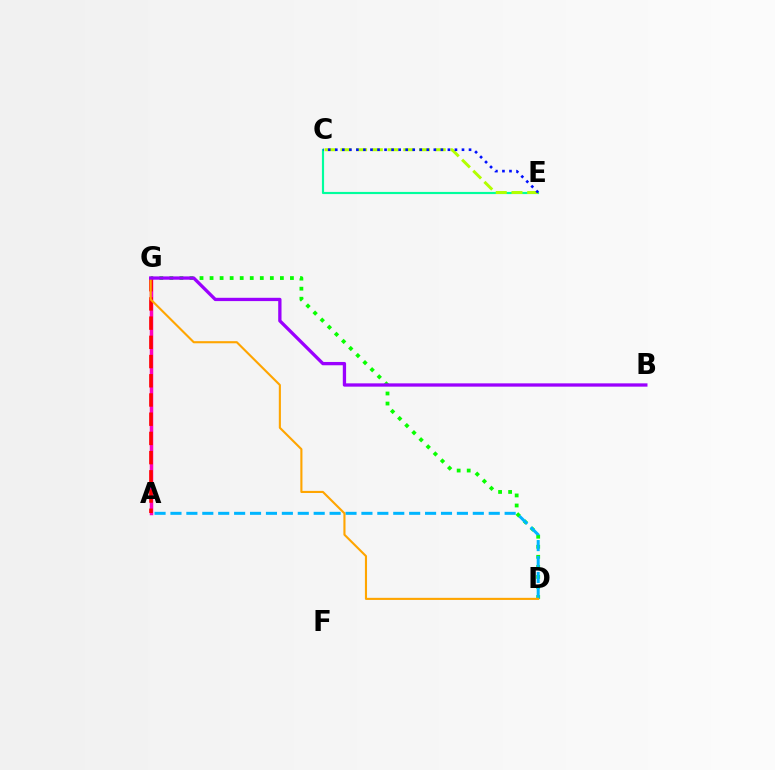{('C', 'E'): [{'color': '#00ff9d', 'line_style': 'solid', 'thickness': 1.55}, {'color': '#b3ff00', 'line_style': 'dashed', 'thickness': 2.14}, {'color': '#0010ff', 'line_style': 'dotted', 'thickness': 1.91}], ('D', 'G'): [{'color': '#08ff00', 'line_style': 'dotted', 'thickness': 2.73}, {'color': '#ffa500', 'line_style': 'solid', 'thickness': 1.52}], ('A', 'G'): [{'color': '#ff00bd', 'line_style': 'solid', 'thickness': 2.5}, {'color': '#ff0000', 'line_style': 'dashed', 'thickness': 2.61}], ('A', 'D'): [{'color': '#00b5ff', 'line_style': 'dashed', 'thickness': 2.16}], ('B', 'G'): [{'color': '#9b00ff', 'line_style': 'solid', 'thickness': 2.37}]}